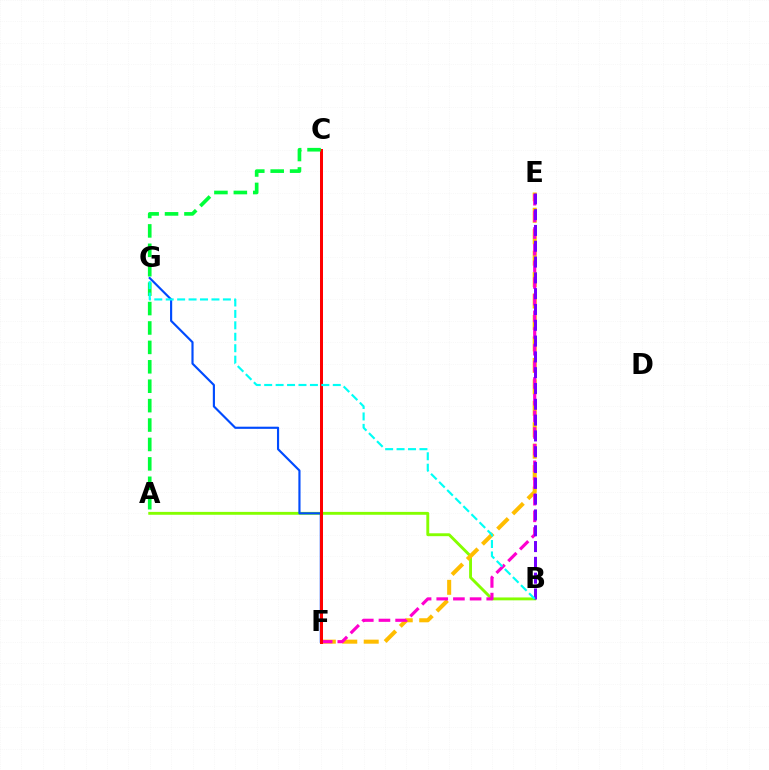{('A', 'B'): [{'color': '#84ff00', 'line_style': 'solid', 'thickness': 2.08}], ('E', 'F'): [{'color': '#ffbd00', 'line_style': 'dashed', 'thickness': 2.91}, {'color': '#ff00cf', 'line_style': 'dashed', 'thickness': 2.26}], ('F', 'G'): [{'color': '#004bff', 'line_style': 'solid', 'thickness': 1.55}], ('B', 'E'): [{'color': '#7200ff', 'line_style': 'dashed', 'thickness': 2.15}], ('C', 'F'): [{'color': '#ff0000', 'line_style': 'solid', 'thickness': 2.17}], ('A', 'C'): [{'color': '#00ff39', 'line_style': 'dashed', 'thickness': 2.64}], ('B', 'G'): [{'color': '#00fff6', 'line_style': 'dashed', 'thickness': 1.55}]}